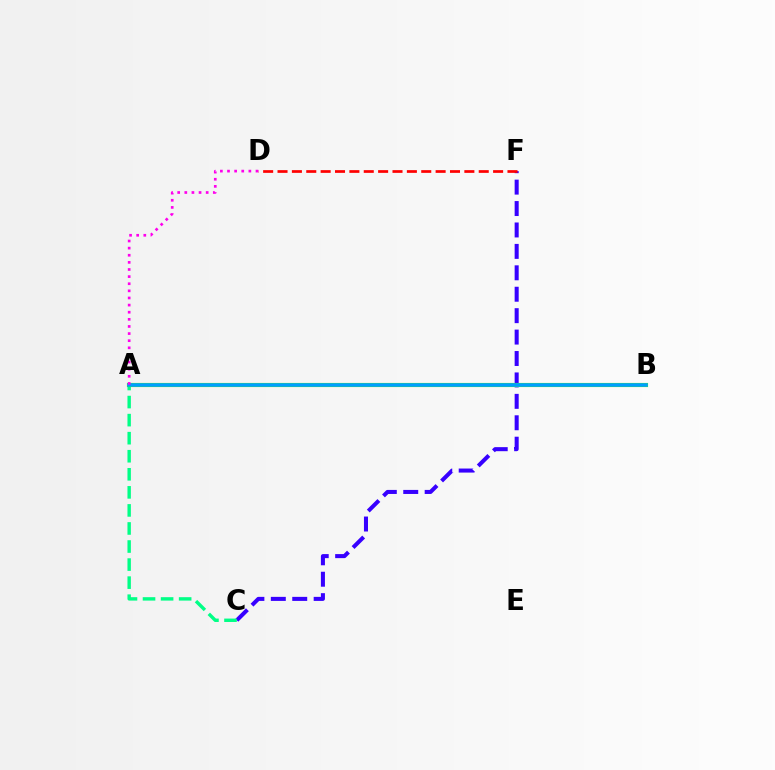{('A', 'B'): [{'color': '#ffd500', 'line_style': 'solid', 'thickness': 2.62}, {'color': '#4fff00', 'line_style': 'solid', 'thickness': 2.98}, {'color': '#009eff', 'line_style': 'solid', 'thickness': 2.58}], ('C', 'F'): [{'color': '#3700ff', 'line_style': 'dashed', 'thickness': 2.91}], ('A', 'C'): [{'color': '#00ff86', 'line_style': 'dashed', 'thickness': 2.45}], ('D', 'F'): [{'color': '#ff0000', 'line_style': 'dashed', 'thickness': 1.95}], ('A', 'D'): [{'color': '#ff00ed', 'line_style': 'dotted', 'thickness': 1.93}]}